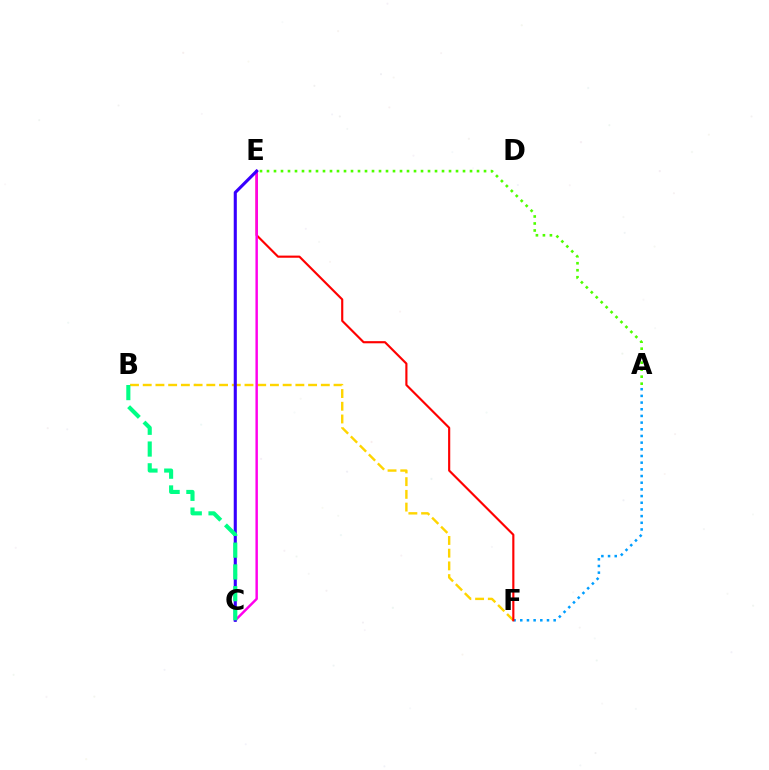{('A', 'F'): [{'color': '#009eff', 'line_style': 'dotted', 'thickness': 1.81}], ('B', 'F'): [{'color': '#ffd500', 'line_style': 'dashed', 'thickness': 1.73}], ('E', 'F'): [{'color': '#ff0000', 'line_style': 'solid', 'thickness': 1.55}], ('C', 'E'): [{'color': '#ff00ed', 'line_style': 'solid', 'thickness': 1.77}, {'color': '#3700ff', 'line_style': 'solid', 'thickness': 2.23}], ('A', 'E'): [{'color': '#4fff00', 'line_style': 'dotted', 'thickness': 1.9}], ('B', 'C'): [{'color': '#00ff86', 'line_style': 'dashed', 'thickness': 2.96}]}